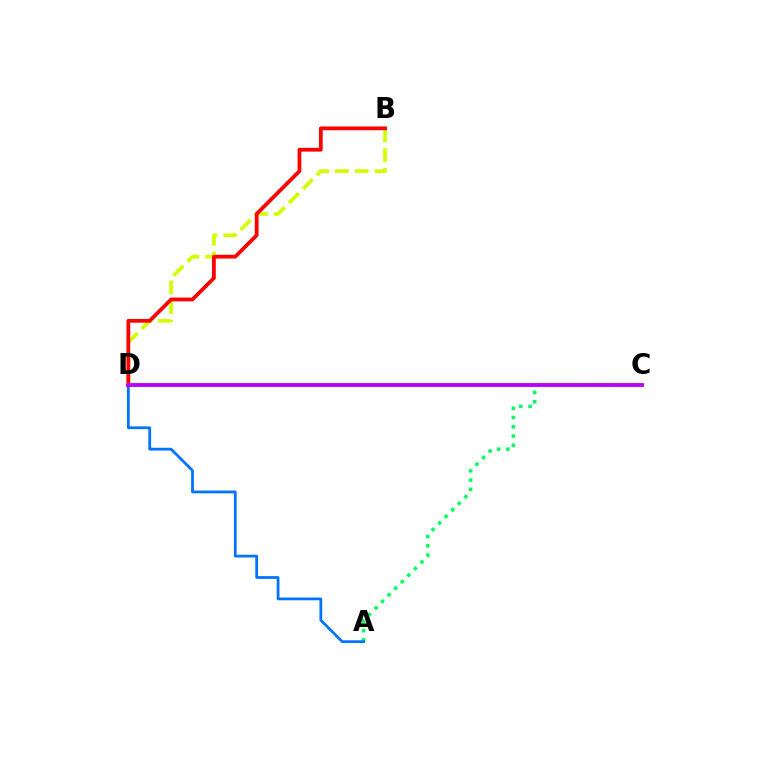{('A', 'C'): [{'color': '#00ff5c', 'line_style': 'dotted', 'thickness': 2.52}], ('B', 'D'): [{'color': '#d1ff00', 'line_style': 'dashed', 'thickness': 2.68}, {'color': '#ff0000', 'line_style': 'solid', 'thickness': 2.71}], ('A', 'D'): [{'color': '#0074ff', 'line_style': 'solid', 'thickness': 2.0}], ('C', 'D'): [{'color': '#b900ff', 'line_style': 'solid', 'thickness': 2.78}]}